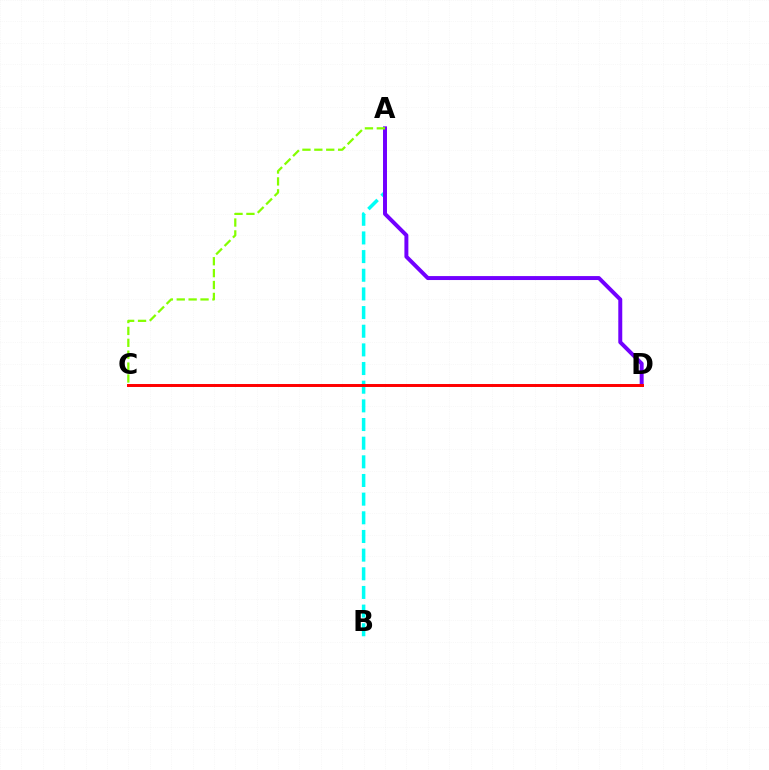{('A', 'B'): [{'color': '#00fff6', 'line_style': 'dashed', 'thickness': 2.53}], ('A', 'D'): [{'color': '#7200ff', 'line_style': 'solid', 'thickness': 2.85}], ('A', 'C'): [{'color': '#84ff00', 'line_style': 'dashed', 'thickness': 1.62}], ('C', 'D'): [{'color': '#ff0000', 'line_style': 'solid', 'thickness': 2.13}]}